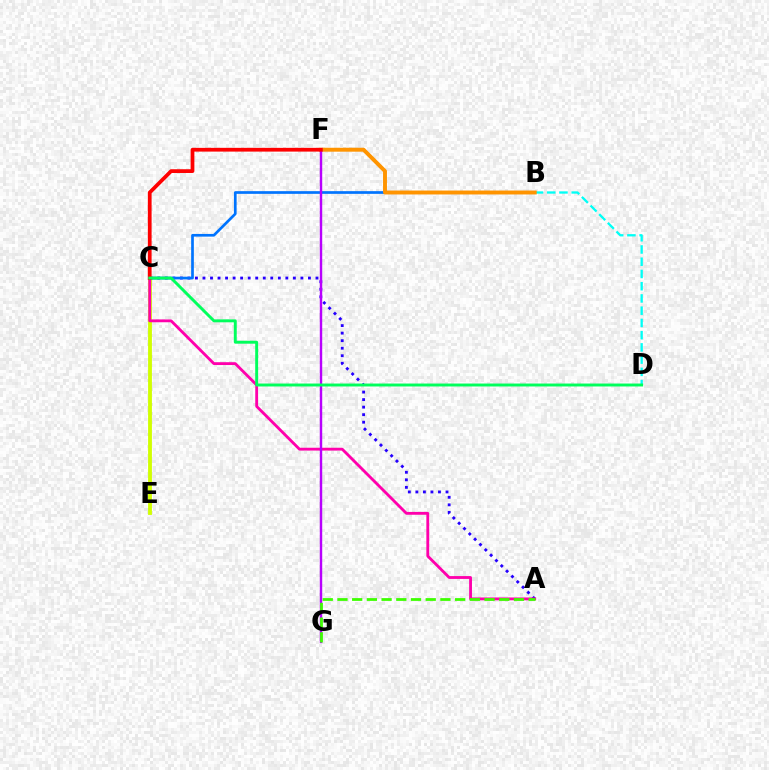{('B', 'D'): [{'color': '#00fff6', 'line_style': 'dashed', 'thickness': 1.66}], ('A', 'C'): [{'color': '#2500ff', 'line_style': 'dotted', 'thickness': 2.05}, {'color': '#ff00ac', 'line_style': 'solid', 'thickness': 2.04}], ('C', 'E'): [{'color': '#d1ff00', 'line_style': 'solid', 'thickness': 2.75}], ('B', 'C'): [{'color': '#0074ff', 'line_style': 'solid', 'thickness': 1.93}], ('B', 'F'): [{'color': '#ff9400', 'line_style': 'solid', 'thickness': 2.82}], ('F', 'G'): [{'color': '#b900ff', 'line_style': 'solid', 'thickness': 1.74}], ('C', 'F'): [{'color': '#ff0000', 'line_style': 'solid', 'thickness': 2.7}], ('C', 'D'): [{'color': '#00ff5c', 'line_style': 'solid', 'thickness': 2.11}], ('A', 'G'): [{'color': '#3dff00', 'line_style': 'dashed', 'thickness': 2.0}]}